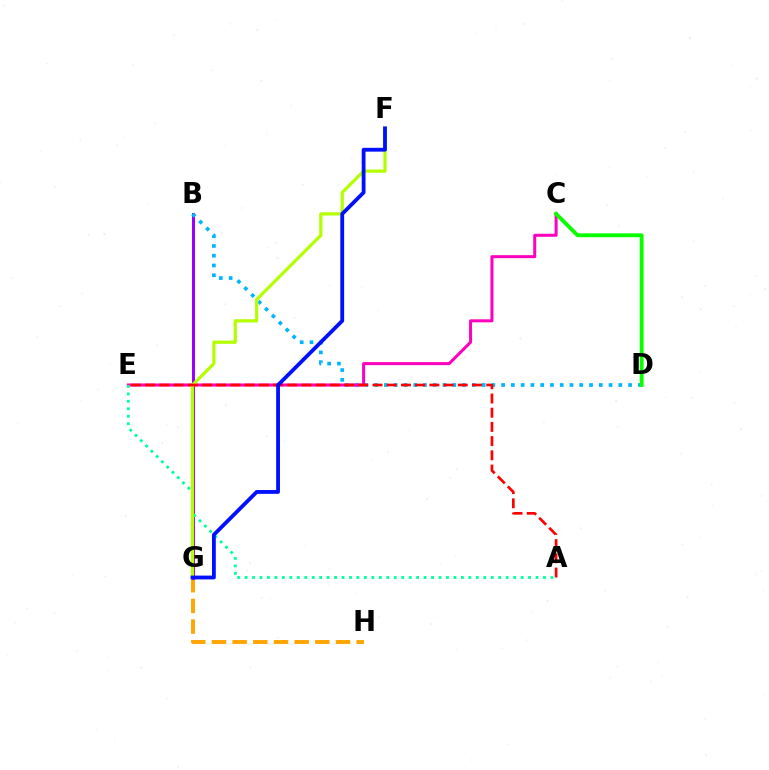{('G', 'H'): [{'color': '#ffa500', 'line_style': 'dashed', 'thickness': 2.81}], ('B', 'G'): [{'color': '#9b00ff', 'line_style': 'solid', 'thickness': 2.16}], ('B', 'D'): [{'color': '#00b5ff', 'line_style': 'dotted', 'thickness': 2.65}], ('C', 'E'): [{'color': '#ff00bd', 'line_style': 'solid', 'thickness': 2.17}], ('A', 'E'): [{'color': '#00ff9d', 'line_style': 'dotted', 'thickness': 2.03}, {'color': '#ff0000', 'line_style': 'dashed', 'thickness': 1.93}], ('C', 'D'): [{'color': '#08ff00', 'line_style': 'solid', 'thickness': 2.77}], ('F', 'G'): [{'color': '#b3ff00', 'line_style': 'solid', 'thickness': 2.31}, {'color': '#0010ff', 'line_style': 'solid', 'thickness': 2.74}]}